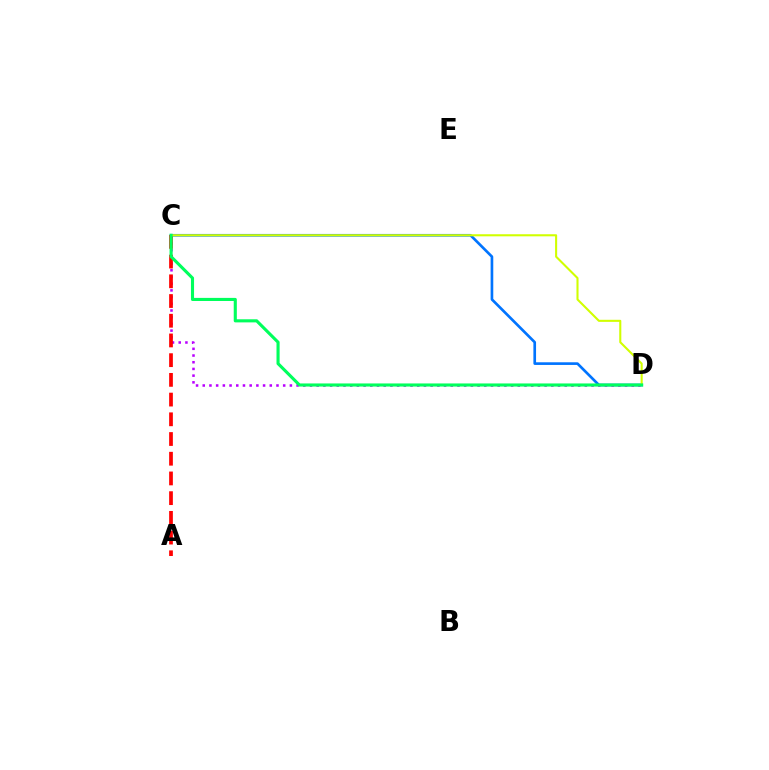{('C', 'D'): [{'color': '#0074ff', 'line_style': 'solid', 'thickness': 1.92}, {'color': '#b900ff', 'line_style': 'dotted', 'thickness': 1.82}, {'color': '#d1ff00', 'line_style': 'solid', 'thickness': 1.5}, {'color': '#00ff5c', 'line_style': 'solid', 'thickness': 2.24}], ('A', 'C'): [{'color': '#ff0000', 'line_style': 'dashed', 'thickness': 2.68}]}